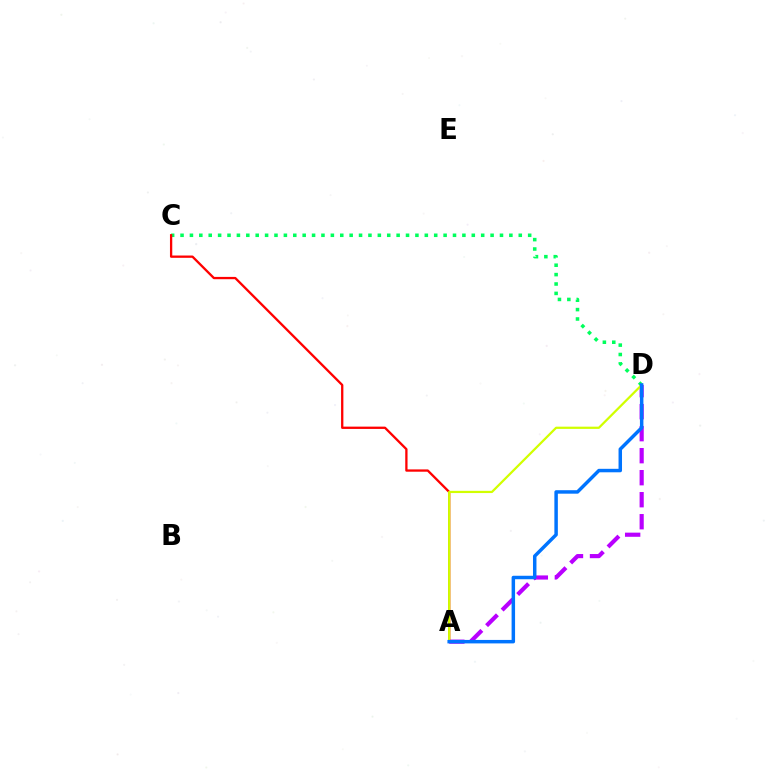{('A', 'D'): [{'color': '#b900ff', 'line_style': 'dashed', 'thickness': 2.99}, {'color': '#d1ff00', 'line_style': 'solid', 'thickness': 1.61}, {'color': '#0074ff', 'line_style': 'solid', 'thickness': 2.5}], ('C', 'D'): [{'color': '#00ff5c', 'line_style': 'dotted', 'thickness': 2.55}], ('A', 'C'): [{'color': '#ff0000', 'line_style': 'solid', 'thickness': 1.66}]}